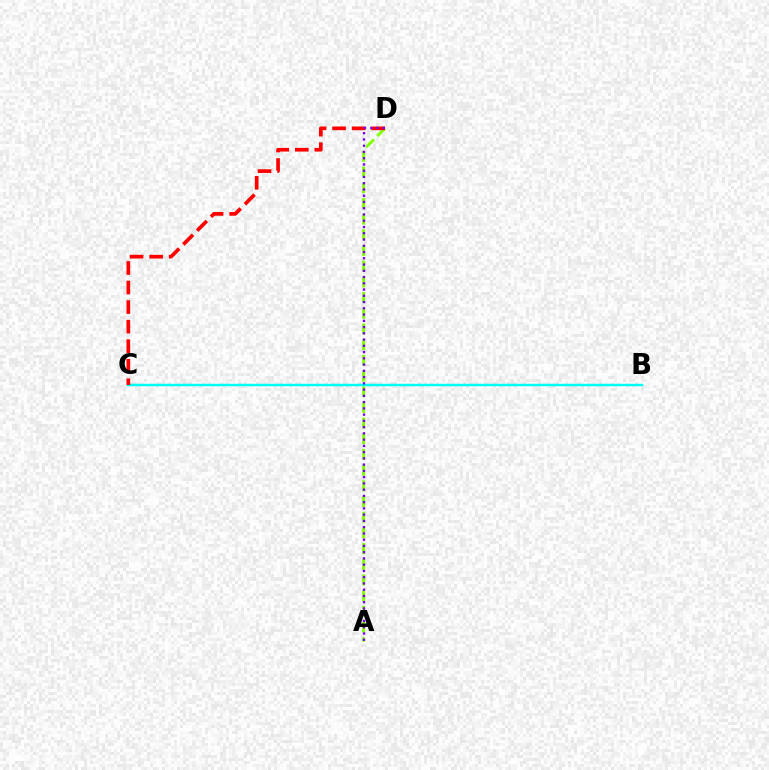{('A', 'D'): [{'color': '#84ff00', 'line_style': 'dashed', 'thickness': 2.13}, {'color': '#7200ff', 'line_style': 'dotted', 'thickness': 1.7}], ('B', 'C'): [{'color': '#00fff6', 'line_style': 'solid', 'thickness': 1.79}], ('C', 'D'): [{'color': '#ff0000', 'line_style': 'dashed', 'thickness': 2.66}]}